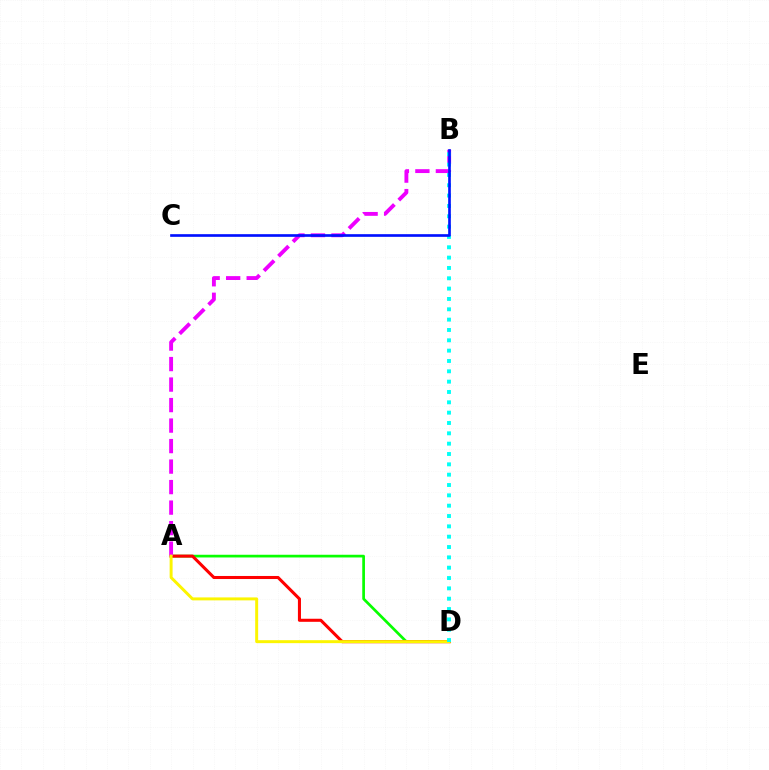{('A', 'D'): [{'color': '#08ff00', 'line_style': 'solid', 'thickness': 1.95}, {'color': '#ff0000', 'line_style': 'solid', 'thickness': 2.2}, {'color': '#fcf500', 'line_style': 'solid', 'thickness': 2.13}], ('A', 'B'): [{'color': '#ee00ff', 'line_style': 'dashed', 'thickness': 2.79}], ('B', 'D'): [{'color': '#00fff6', 'line_style': 'dotted', 'thickness': 2.81}], ('B', 'C'): [{'color': '#0010ff', 'line_style': 'solid', 'thickness': 1.91}]}